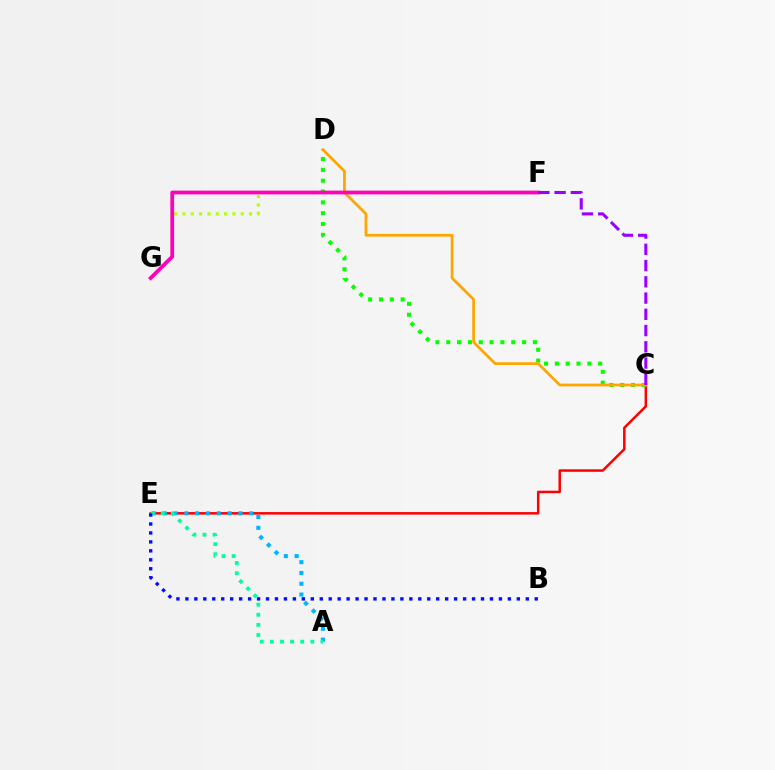{('C', 'E'): [{'color': '#ff0000', 'line_style': 'solid', 'thickness': 1.8}], ('C', 'D'): [{'color': '#08ff00', 'line_style': 'dotted', 'thickness': 2.94}, {'color': '#ffa500', 'line_style': 'solid', 'thickness': 1.97}], ('A', 'E'): [{'color': '#00b5ff', 'line_style': 'dotted', 'thickness': 2.94}, {'color': '#00ff9d', 'line_style': 'dotted', 'thickness': 2.75}], ('F', 'G'): [{'color': '#b3ff00', 'line_style': 'dotted', 'thickness': 2.26}, {'color': '#ff00bd', 'line_style': 'solid', 'thickness': 2.69}], ('B', 'E'): [{'color': '#0010ff', 'line_style': 'dotted', 'thickness': 2.43}], ('C', 'F'): [{'color': '#9b00ff', 'line_style': 'dashed', 'thickness': 2.21}]}